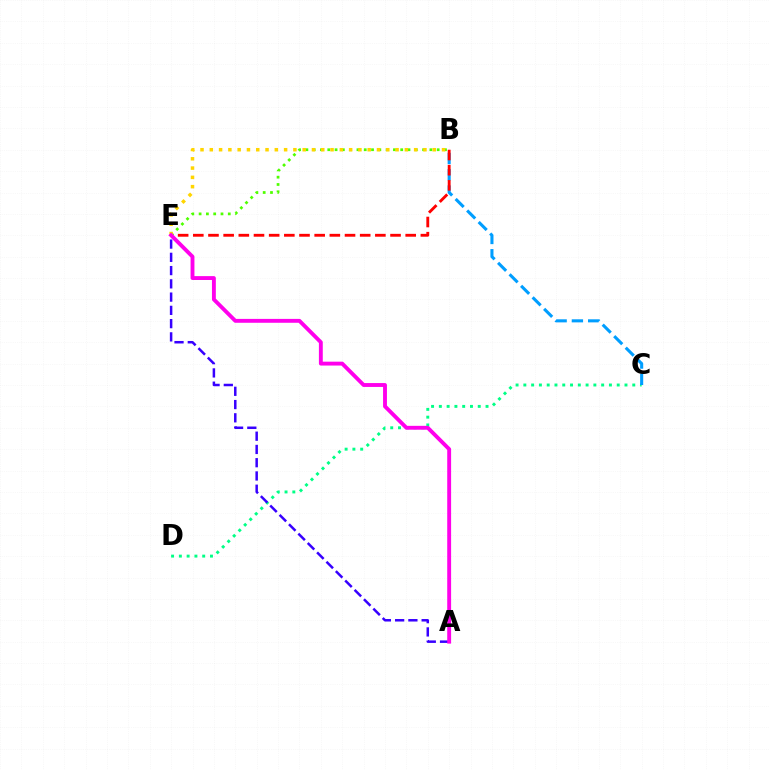{('C', 'D'): [{'color': '#00ff86', 'line_style': 'dotted', 'thickness': 2.11}], ('B', 'C'): [{'color': '#009eff', 'line_style': 'dashed', 'thickness': 2.21}], ('B', 'E'): [{'color': '#ff0000', 'line_style': 'dashed', 'thickness': 2.06}, {'color': '#4fff00', 'line_style': 'dotted', 'thickness': 1.98}, {'color': '#ffd500', 'line_style': 'dotted', 'thickness': 2.52}], ('A', 'E'): [{'color': '#3700ff', 'line_style': 'dashed', 'thickness': 1.8}, {'color': '#ff00ed', 'line_style': 'solid', 'thickness': 2.79}]}